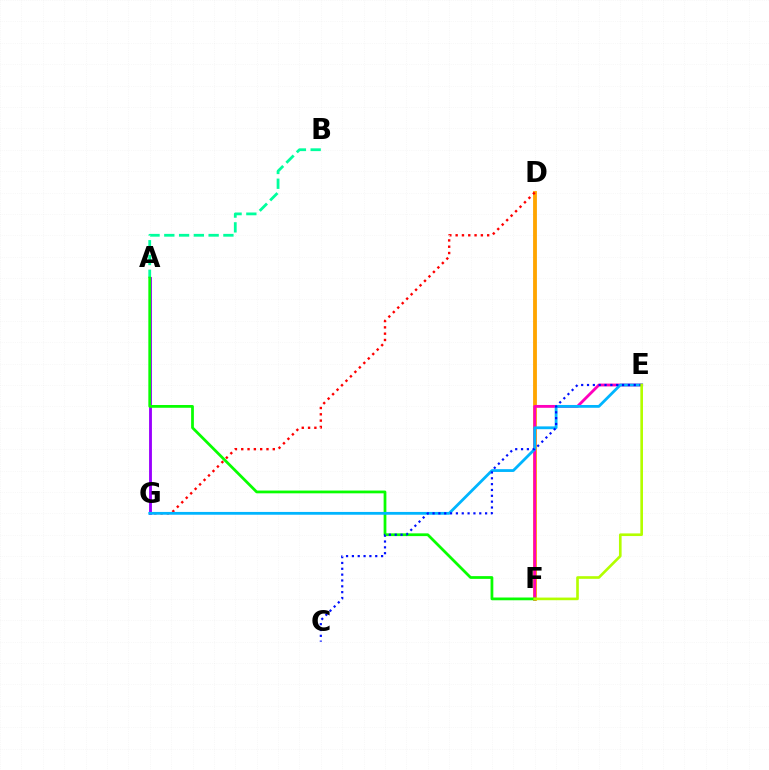{('A', 'B'): [{'color': '#00ff9d', 'line_style': 'dashed', 'thickness': 2.01}], ('D', 'F'): [{'color': '#ffa500', 'line_style': 'solid', 'thickness': 2.76}], ('D', 'G'): [{'color': '#ff0000', 'line_style': 'dotted', 'thickness': 1.71}], ('E', 'F'): [{'color': '#ff00bd', 'line_style': 'solid', 'thickness': 2.04}, {'color': '#b3ff00', 'line_style': 'solid', 'thickness': 1.9}], ('A', 'G'): [{'color': '#9b00ff', 'line_style': 'solid', 'thickness': 2.06}], ('A', 'F'): [{'color': '#08ff00', 'line_style': 'solid', 'thickness': 1.99}], ('E', 'G'): [{'color': '#00b5ff', 'line_style': 'solid', 'thickness': 2.01}], ('C', 'E'): [{'color': '#0010ff', 'line_style': 'dotted', 'thickness': 1.59}]}